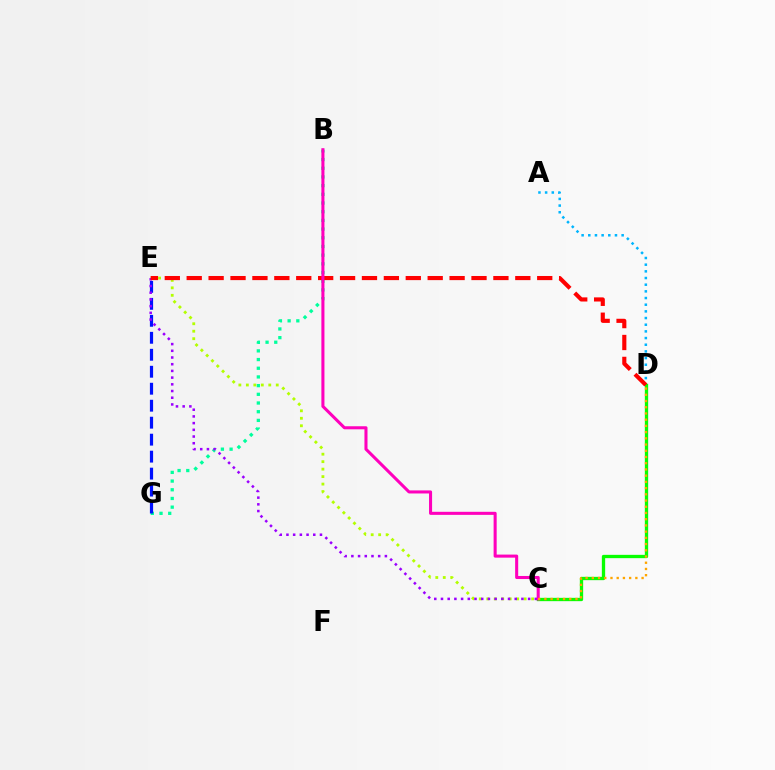{('B', 'G'): [{'color': '#00ff9d', 'line_style': 'dotted', 'thickness': 2.36}], ('A', 'D'): [{'color': '#00b5ff', 'line_style': 'dotted', 'thickness': 1.81}], ('C', 'E'): [{'color': '#b3ff00', 'line_style': 'dotted', 'thickness': 2.03}, {'color': '#9b00ff', 'line_style': 'dotted', 'thickness': 1.82}], ('C', 'D'): [{'color': '#08ff00', 'line_style': 'solid', 'thickness': 2.38}, {'color': '#ffa500', 'line_style': 'dotted', 'thickness': 1.69}], ('E', 'G'): [{'color': '#0010ff', 'line_style': 'dashed', 'thickness': 2.31}], ('D', 'E'): [{'color': '#ff0000', 'line_style': 'dashed', 'thickness': 2.98}], ('B', 'C'): [{'color': '#ff00bd', 'line_style': 'solid', 'thickness': 2.2}]}